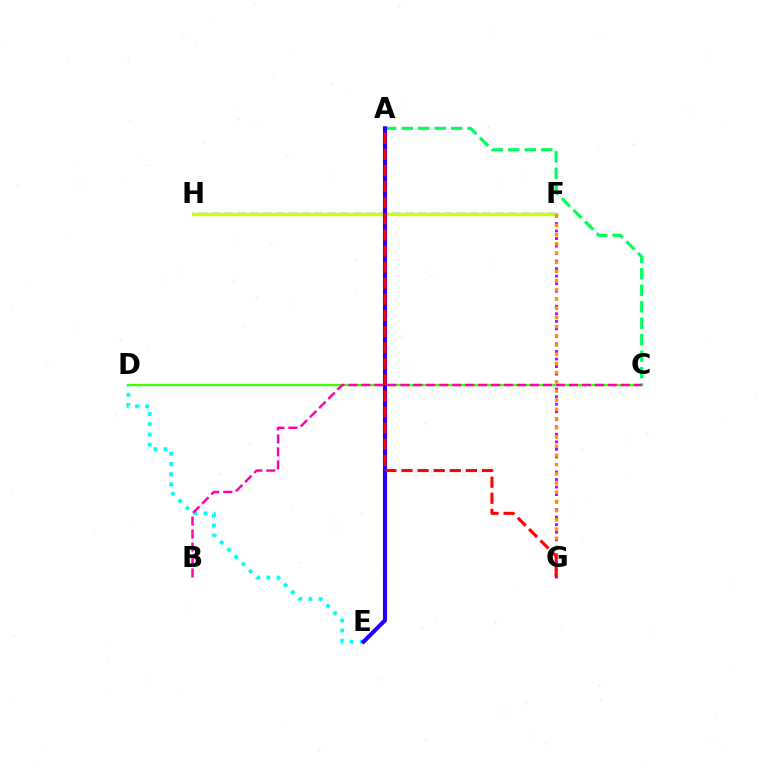{('F', 'H'): [{'color': '#0074ff', 'line_style': 'dashed', 'thickness': 1.76}, {'color': '#d1ff00', 'line_style': 'solid', 'thickness': 2.41}], ('C', 'D'): [{'color': '#3dff00', 'line_style': 'solid', 'thickness': 1.63}], ('A', 'C'): [{'color': '#00ff5c', 'line_style': 'dashed', 'thickness': 2.24}], ('D', 'E'): [{'color': '#00fff6', 'line_style': 'dotted', 'thickness': 2.77}], ('A', 'E'): [{'color': '#2500ff', 'line_style': 'solid', 'thickness': 2.97}], ('F', 'G'): [{'color': '#b900ff', 'line_style': 'dotted', 'thickness': 2.05}, {'color': '#ff9400', 'line_style': 'dotted', 'thickness': 2.5}], ('A', 'G'): [{'color': '#ff0000', 'line_style': 'dashed', 'thickness': 2.19}], ('B', 'C'): [{'color': '#ff00ac', 'line_style': 'dashed', 'thickness': 1.76}]}